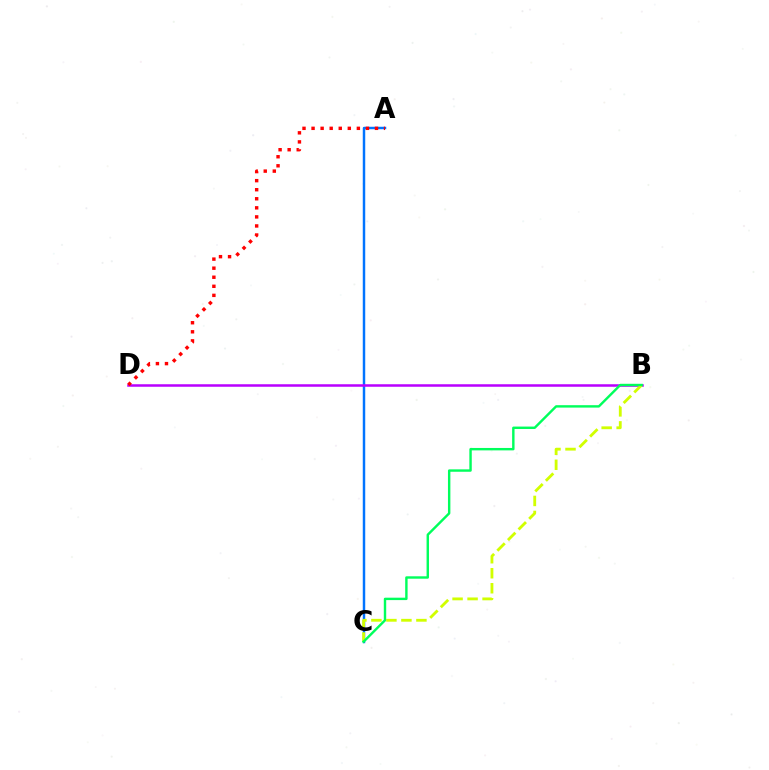{('A', 'C'): [{'color': '#0074ff', 'line_style': 'solid', 'thickness': 1.77}], ('B', 'D'): [{'color': '#b900ff', 'line_style': 'solid', 'thickness': 1.81}], ('A', 'D'): [{'color': '#ff0000', 'line_style': 'dotted', 'thickness': 2.46}], ('B', 'C'): [{'color': '#d1ff00', 'line_style': 'dashed', 'thickness': 2.04}, {'color': '#00ff5c', 'line_style': 'solid', 'thickness': 1.74}]}